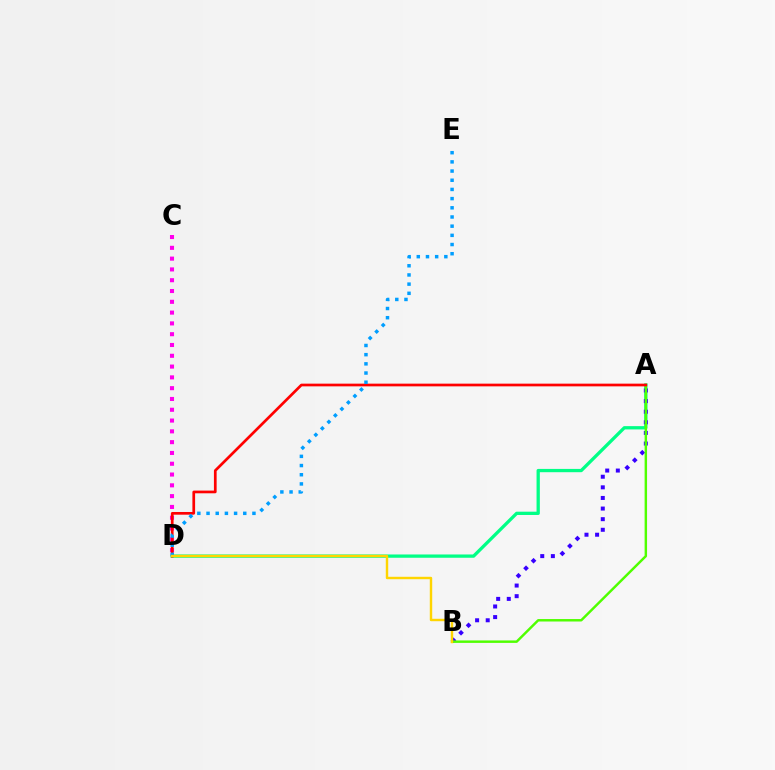{('A', 'D'): [{'color': '#00ff86', 'line_style': 'solid', 'thickness': 2.37}, {'color': '#ff0000', 'line_style': 'solid', 'thickness': 1.94}], ('A', 'B'): [{'color': '#3700ff', 'line_style': 'dotted', 'thickness': 2.88}, {'color': '#4fff00', 'line_style': 'solid', 'thickness': 1.76}], ('C', 'D'): [{'color': '#ff00ed', 'line_style': 'dotted', 'thickness': 2.93}], ('D', 'E'): [{'color': '#009eff', 'line_style': 'dotted', 'thickness': 2.5}], ('B', 'D'): [{'color': '#ffd500', 'line_style': 'solid', 'thickness': 1.75}]}